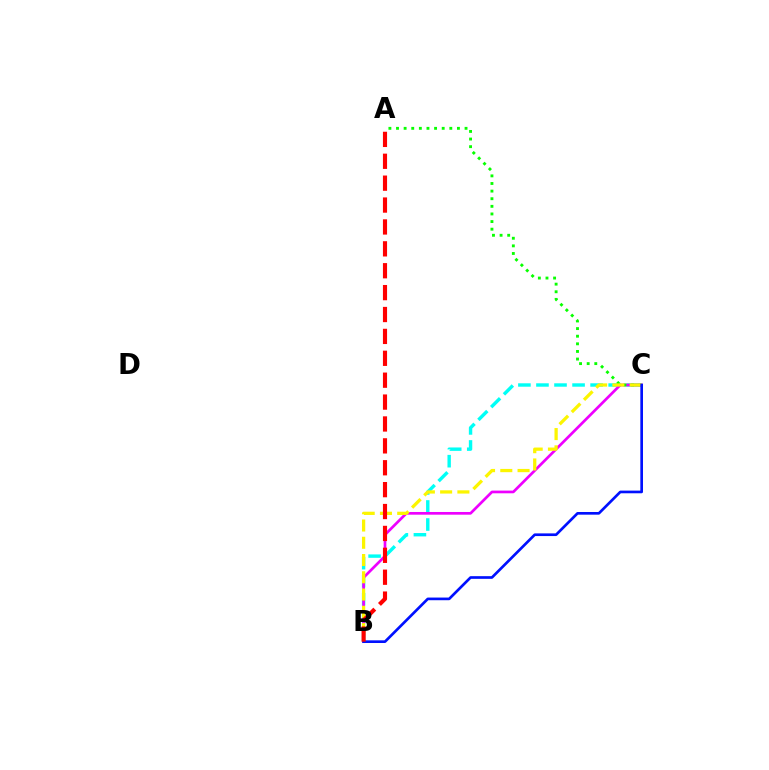{('B', 'C'): [{'color': '#00fff6', 'line_style': 'dashed', 'thickness': 2.45}, {'color': '#ee00ff', 'line_style': 'solid', 'thickness': 1.94}, {'color': '#fcf500', 'line_style': 'dashed', 'thickness': 2.34}, {'color': '#0010ff', 'line_style': 'solid', 'thickness': 1.92}], ('A', 'C'): [{'color': '#08ff00', 'line_style': 'dotted', 'thickness': 2.07}], ('A', 'B'): [{'color': '#ff0000', 'line_style': 'dashed', 'thickness': 2.97}]}